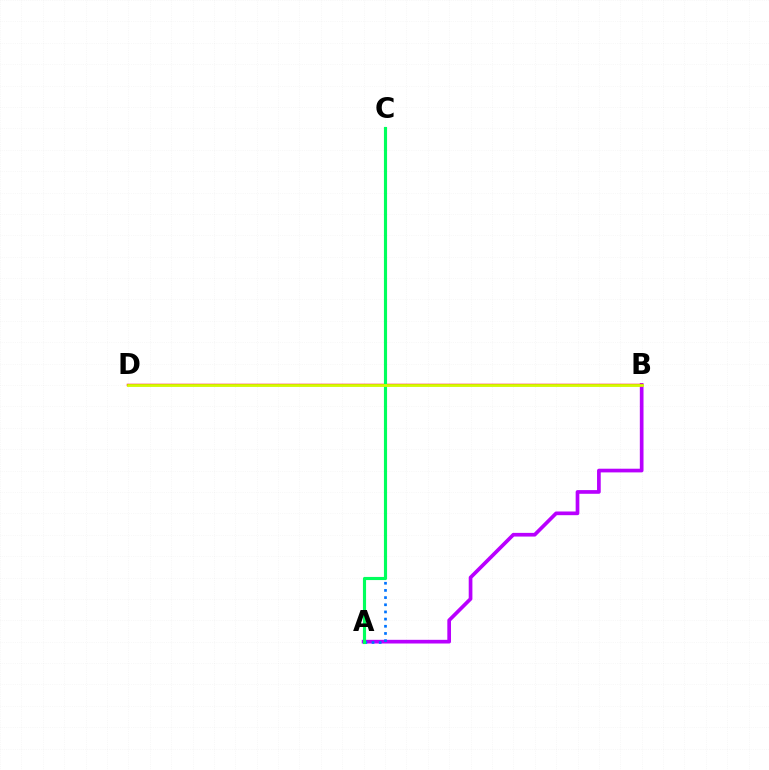{('A', 'B'): [{'color': '#b900ff', 'line_style': 'solid', 'thickness': 2.66}], ('B', 'D'): [{'color': '#ff0000', 'line_style': 'solid', 'thickness': 1.77}, {'color': '#d1ff00', 'line_style': 'solid', 'thickness': 1.98}], ('A', 'C'): [{'color': '#0074ff', 'line_style': 'dotted', 'thickness': 1.95}, {'color': '#00ff5c', 'line_style': 'solid', 'thickness': 2.26}]}